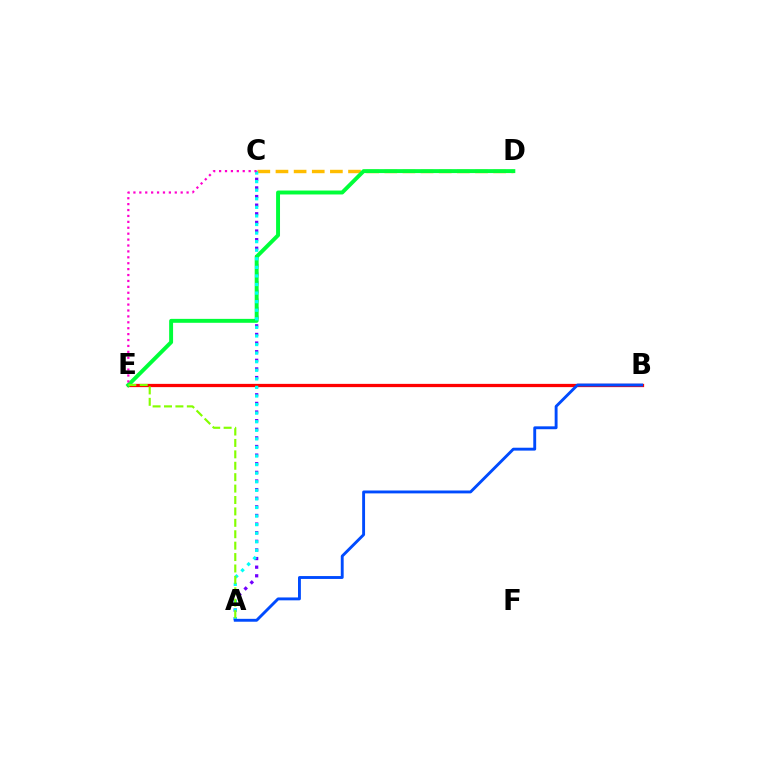{('A', 'C'): [{'color': '#7200ff', 'line_style': 'dotted', 'thickness': 2.34}, {'color': '#00fff6', 'line_style': 'dotted', 'thickness': 2.33}], ('B', 'E'): [{'color': '#ff0000', 'line_style': 'solid', 'thickness': 2.34}], ('C', 'D'): [{'color': '#ffbd00', 'line_style': 'dashed', 'thickness': 2.46}], ('D', 'E'): [{'color': '#00ff39', 'line_style': 'solid', 'thickness': 2.83}], ('C', 'E'): [{'color': '#ff00cf', 'line_style': 'dotted', 'thickness': 1.61}], ('A', 'E'): [{'color': '#84ff00', 'line_style': 'dashed', 'thickness': 1.55}], ('A', 'B'): [{'color': '#004bff', 'line_style': 'solid', 'thickness': 2.08}]}